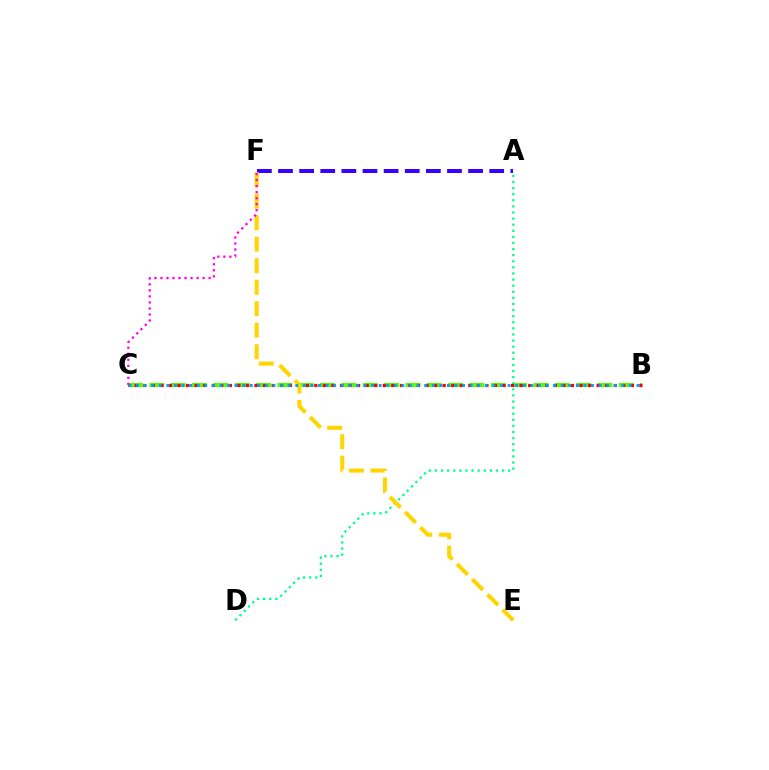{('B', 'C'): [{'color': '#4fff00', 'line_style': 'dashed', 'thickness': 2.9}, {'color': '#ff0000', 'line_style': 'dotted', 'thickness': 2.32}, {'color': '#009eff', 'line_style': 'dotted', 'thickness': 2.06}], ('A', 'D'): [{'color': '#00ff86', 'line_style': 'dotted', 'thickness': 1.66}], ('A', 'F'): [{'color': '#3700ff', 'line_style': 'dashed', 'thickness': 2.87}], ('E', 'F'): [{'color': '#ffd500', 'line_style': 'dashed', 'thickness': 2.92}], ('C', 'F'): [{'color': '#ff00ed', 'line_style': 'dotted', 'thickness': 1.64}]}